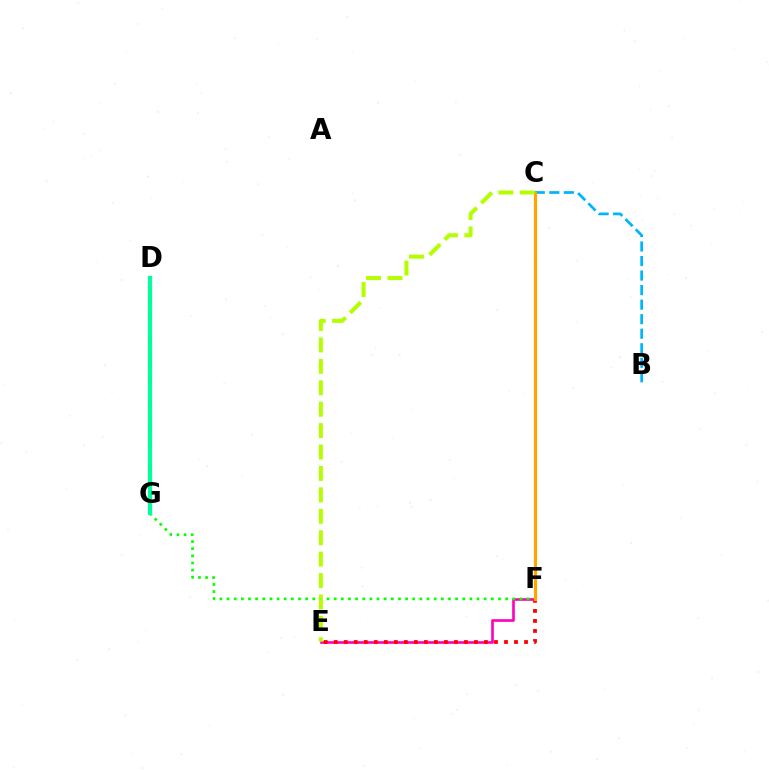{('E', 'F'): [{'color': '#ff00bd', 'line_style': 'solid', 'thickness': 1.9}, {'color': '#ff0000', 'line_style': 'dotted', 'thickness': 2.72}], ('D', 'G'): [{'color': '#0010ff', 'line_style': 'dashed', 'thickness': 2.91}, {'color': '#00ff9d', 'line_style': 'solid', 'thickness': 2.99}], ('F', 'G'): [{'color': '#08ff00', 'line_style': 'dotted', 'thickness': 1.94}], ('B', 'C'): [{'color': '#00b5ff', 'line_style': 'dashed', 'thickness': 1.97}], ('C', 'F'): [{'color': '#9b00ff', 'line_style': 'solid', 'thickness': 2.06}, {'color': '#ffa500', 'line_style': 'solid', 'thickness': 2.3}], ('C', 'E'): [{'color': '#b3ff00', 'line_style': 'dashed', 'thickness': 2.91}]}